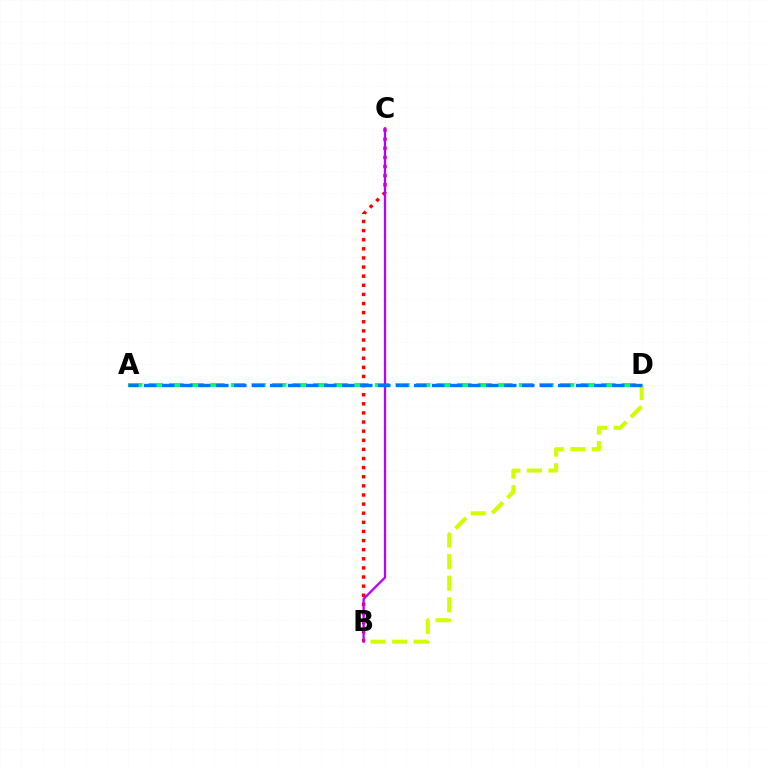{('B', 'D'): [{'color': '#d1ff00', 'line_style': 'dashed', 'thickness': 2.93}], ('A', 'D'): [{'color': '#00ff5c', 'line_style': 'dashed', 'thickness': 2.79}, {'color': '#0074ff', 'line_style': 'dashed', 'thickness': 2.44}], ('B', 'C'): [{'color': '#ff0000', 'line_style': 'dotted', 'thickness': 2.48}, {'color': '#b900ff', 'line_style': 'solid', 'thickness': 1.65}]}